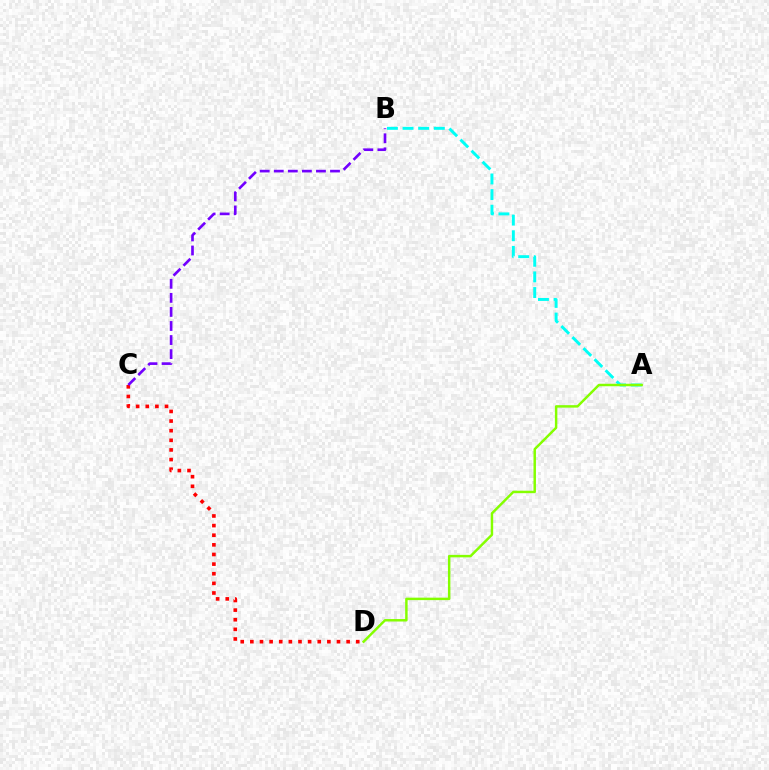{('A', 'B'): [{'color': '#00fff6', 'line_style': 'dashed', 'thickness': 2.12}], ('A', 'D'): [{'color': '#84ff00', 'line_style': 'solid', 'thickness': 1.78}], ('C', 'D'): [{'color': '#ff0000', 'line_style': 'dotted', 'thickness': 2.62}], ('B', 'C'): [{'color': '#7200ff', 'line_style': 'dashed', 'thickness': 1.91}]}